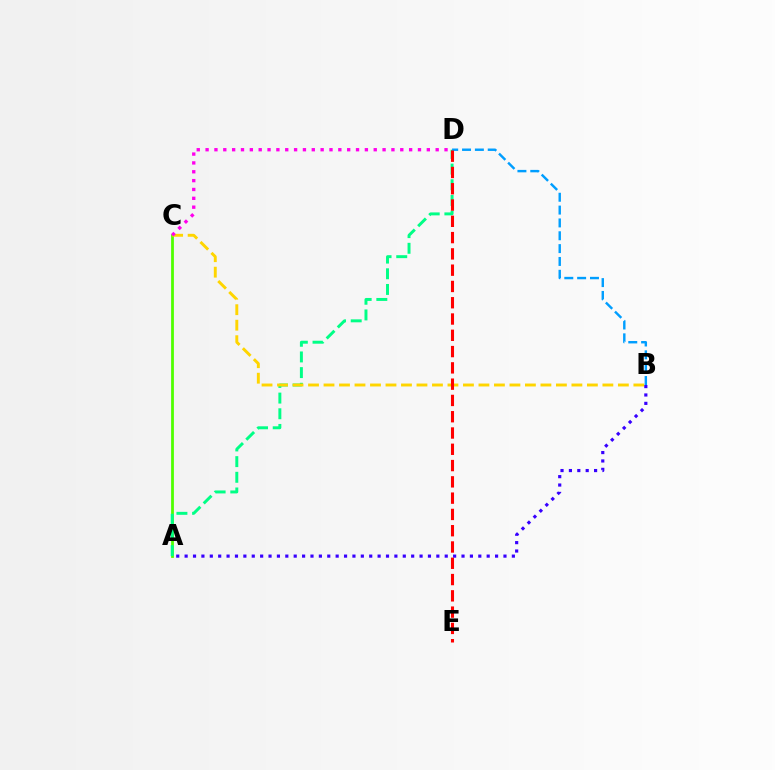{('A', 'C'): [{'color': '#4fff00', 'line_style': 'solid', 'thickness': 2.0}], ('A', 'D'): [{'color': '#00ff86', 'line_style': 'dashed', 'thickness': 2.13}], ('B', 'C'): [{'color': '#ffd500', 'line_style': 'dashed', 'thickness': 2.1}], ('B', 'D'): [{'color': '#009eff', 'line_style': 'dashed', 'thickness': 1.74}], ('D', 'E'): [{'color': '#ff0000', 'line_style': 'dashed', 'thickness': 2.21}], ('A', 'B'): [{'color': '#3700ff', 'line_style': 'dotted', 'thickness': 2.28}], ('C', 'D'): [{'color': '#ff00ed', 'line_style': 'dotted', 'thickness': 2.4}]}